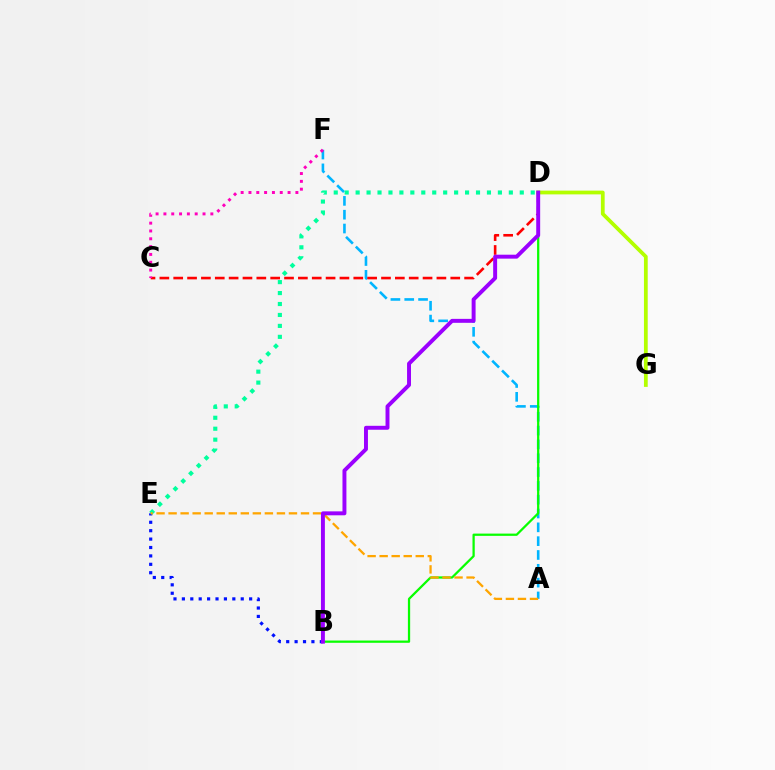{('D', 'G'): [{'color': '#b3ff00', 'line_style': 'solid', 'thickness': 2.71}], ('A', 'F'): [{'color': '#00b5ff', 'line_style': 'dashed', 'thickness': 1.88}], ('B', 'D'): [{'color': '#08ff00', 'line_style': 'solid', 'thickness': 1.62}, {'color': '#9b00ff', 'line_style': 'solid', 'thickness': 2.84}], ('B', 'E'): [{'color': '#0010ff', 'line_style': 'dotted', 'thickness': 2.28}], ('D', 'E'): [{'color': '#00ff9d', 'line_style': 'dotted', 'thickness': 2.97}], ('C', 'D'): [{'color': '#ff0000', 'line_style': 'dashed', 'thickness': 1.88}], ('A', 'E'): [{'color': '#ffa500', 'line_style': 'dashed', 'thickness': 1.64}], ('C', 'F'): [{'color': '#ff00bd', 'line_style': 'dotted', 'thickness': 2.13}]}